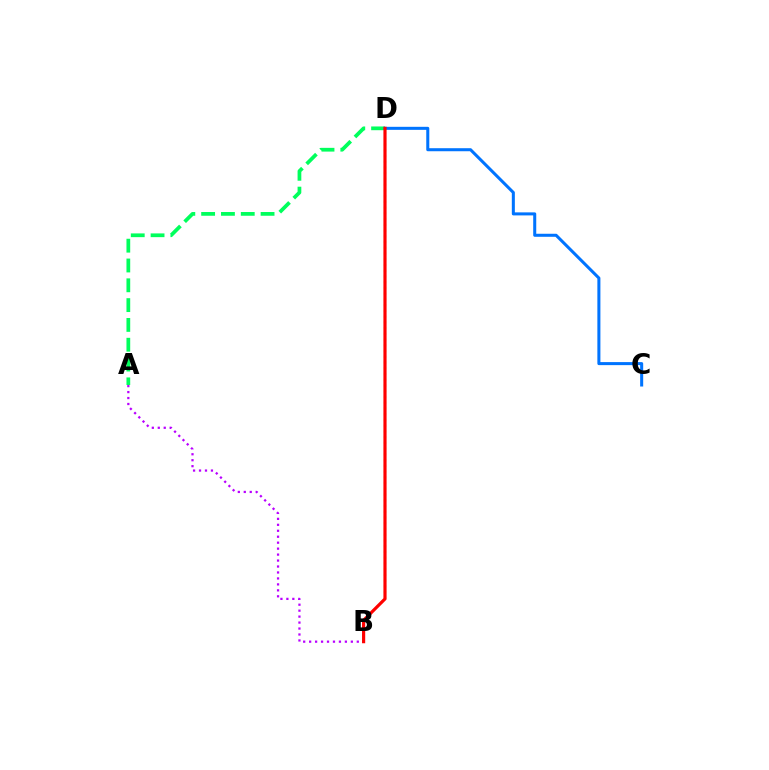{('A', 'D'): [{'color': '#00ff5c', 'line_style': 'dashed', 'thickness': 2.69}], ('B', 'D'): [{'color': '#d1ff00', 'line_style': 'dotted', 'thickness': 1.56}, {'color': '#ff0000', 'line_style': 'solid', 'thickness': 2.28}], ('C', 'D'): [{'color': '#0074ff', 'line_style': 'solid', 'thickness': 2.18}], ('A', 'B'): [{'color': '#b900ff', 'line_style': 'dotted', 'thickness': 1.62}]}